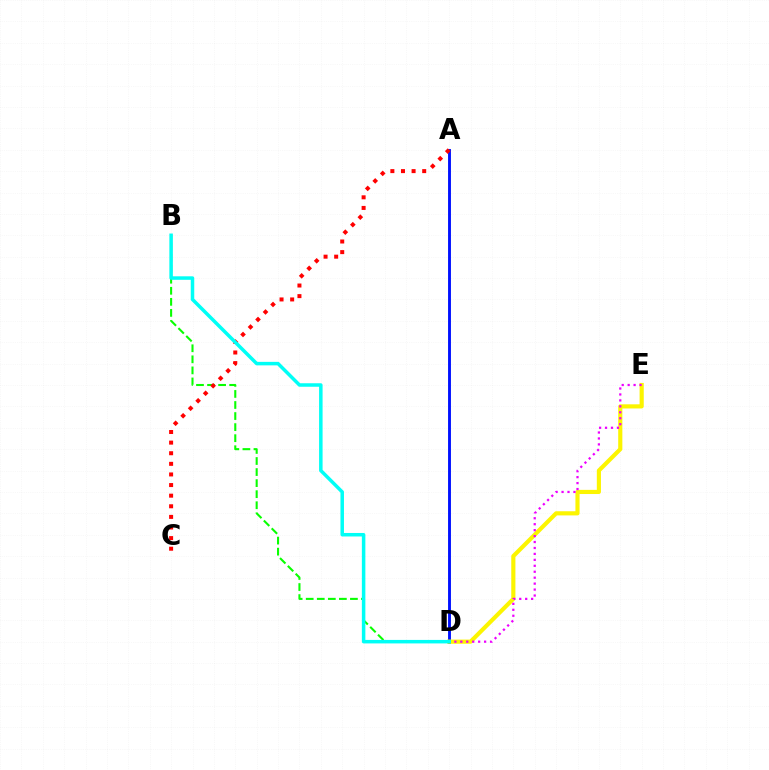{('A', 'D'): [{'color': '#0010ff', 'line_style': 'solid', 'thickness': 2.08}], ('D', 'E'): [{'color': '#fcf500', 'line_style': 'solid', 'thickness': 2.99}, {'color': '#ee00ff', 'line_style': 'dotted', 'thickness': 1.62}], ('B', 'D'): [{'color': '#08ff00', 'line_style': 'dashed', 'thickness': 1.5}, {'color': '#00fff6', 'line_style': 'solid', 'thickness': 2.52}], ('A', 'C'): [{'color': '#ff0000', 'line_style': 'dotted', 'thickness': 2.88}]}